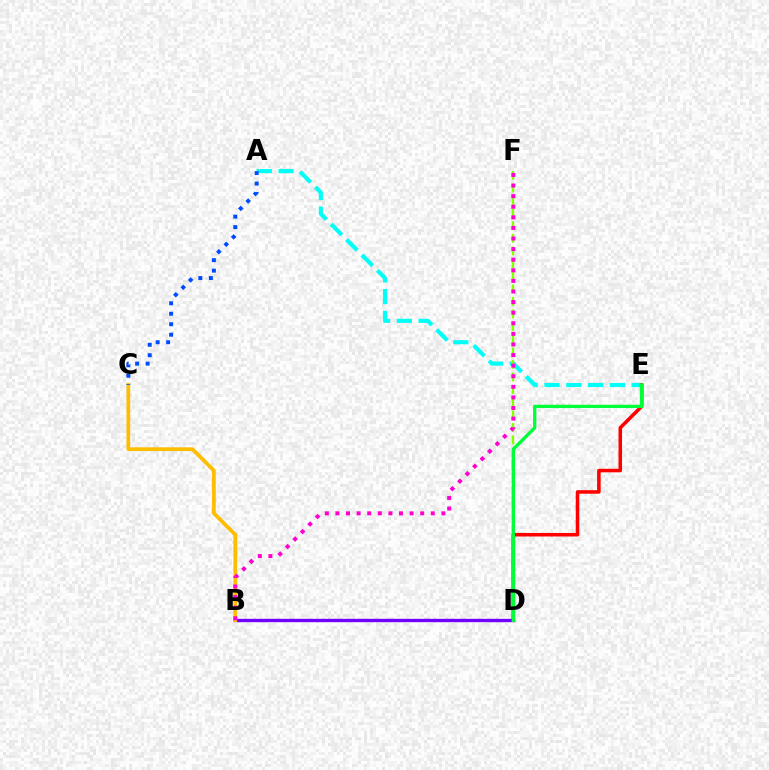{('A', 'E'): [{'color': '#00fff6', 'line_style': 'dashed', 'thickness': 2.96}], ('B', 'D'): [{'color': '#7200ff', 'line_style': 'solid', 'thickness': 2.43}], ('B', 'C'): [{'color': '#ffbd00', 'line_style': 'solid', 'thickness': 2.68}], ('D', 'F'): [{'color': '#84ff00', 'line_style': 'dashed', 'thickness': 1.71}], ('B', 'F'): [{'color': '#ff00cf', 'line_style': 'dotted', 'thickness': 2.88}], ('A', 'C'): [{'color': '#004bff', 'line_style': 'dotted', 'thickness': 2.85}], ('D', 'E'): [{'color': '#ff0000', 'line_style': 'solid', 'thickness': 2.54}, {'color': '#00ff39', 'line_style': 'solid', 'thickness': 2.38}]}